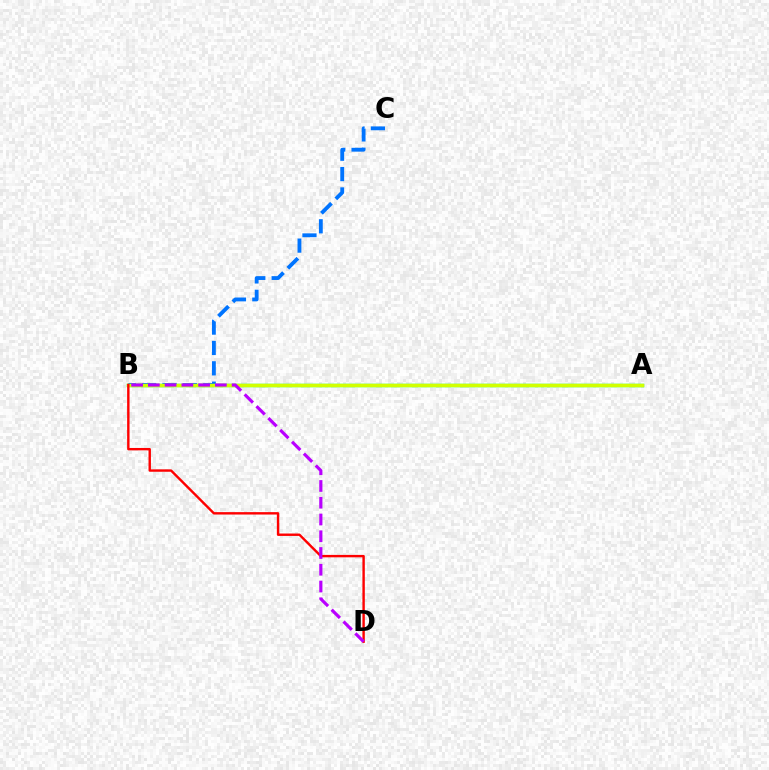{('A', 'B'): [{'color': '#00ff5c', 'line_style': 'solid', 'thickness': 2.45}, {'color': '#d1ff00', 'line_style': 'solid', 'thickness': 2.49}], ('B', 'C'): [{'color': '#0074ff', 'line_style': 'dashed', 'thickness': 2.77}], ('B', 'D'): [{'color': '#ff0000', 'line_style': 'solid', 'thickness': 1.73}, {'color': '#b900ff', 'line_style': 'dashed', 'thickness': 2.28}]}